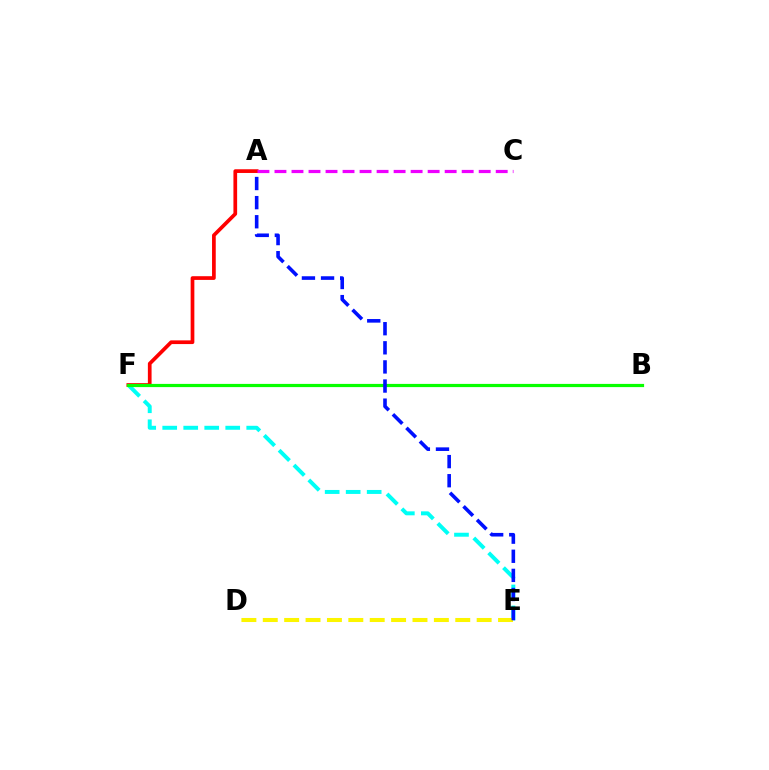{('E', 'F'): [{'color': '#00fff6', 'line_style': 'dashed', 'thickness': 2.85}], ('A', 'F'): [{'color': '#ff0000', 'line_style': 'solid', 'thickness': 2.67}], ('A', 'C'): [{'color': '#ee00ff', 'line_style': 'dashed', 'thickness': 2.31}], ('B', 'F'): [{'color': '#08ff00', 'line_style': 'solid', 'thickness': 2.3}], ('D', 'E'): [{'color': '#fcf500', 'line_style': 'dashed', 'thickness': 2.91}], ('A', 'E'): [{'color': '#0010ff', 'line_style': 'dashed', 'thickness': 2.6}]}